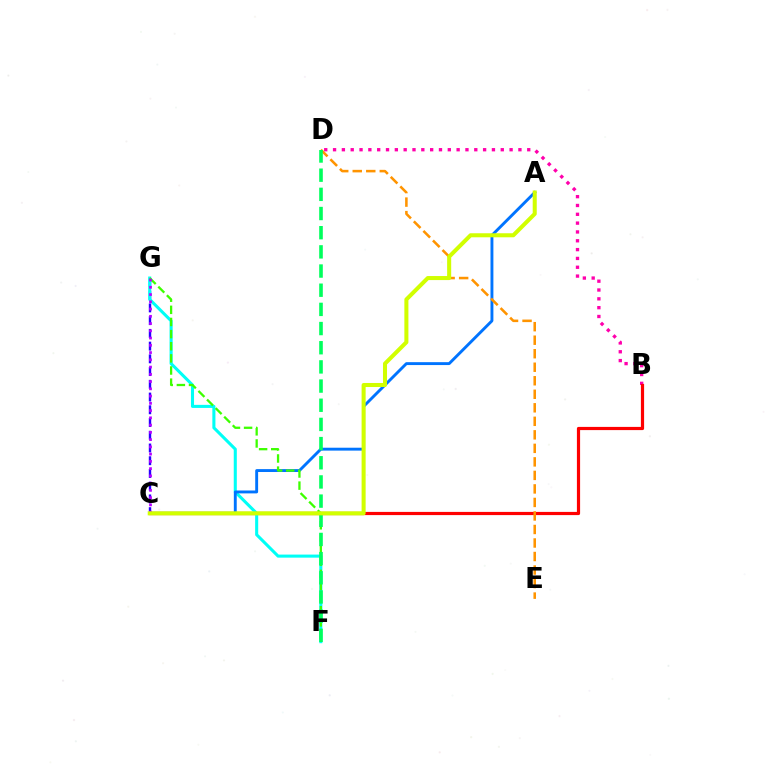{('B', 'D'): [{'color': '#ff00ac', 'line_style': 'dotted', 'thickness': 2.4}], ('B', 'C'): [{'color': '#ff0000', 'line_style': 'solid', 'thickness': 2.3}], ('C', 'G'): [{'color': '#2500ff', 'line_style': 'dashed', 'thickness': 1.73}, {'color': '#b900ff', 'line_style': 'dotted', 'thickness': 1.97}], ('F', 'G'): [{'color': '#00fff6', 'line_style': 'solid', 'thickness': 2.21}, {'color': '#3dff00', 'line_style': 'dashed', 'thickness': 1.65}], ('A', 'C'): [{'color': '#0074ff', 'line_style': 'solid', 'thickness': 2.08}, {'color': '#d1ff00', 'line_style': 'solid', 'thickness': 2.91}], ('D', 'E'): [{'color': '#ff9400', 'line_style': 'dashed', 'thickness': 1.84}], ('D', 'F'): [{'color': '#00ff5c', 'line_style': 'dashed', 'thickness': 2.6}]}